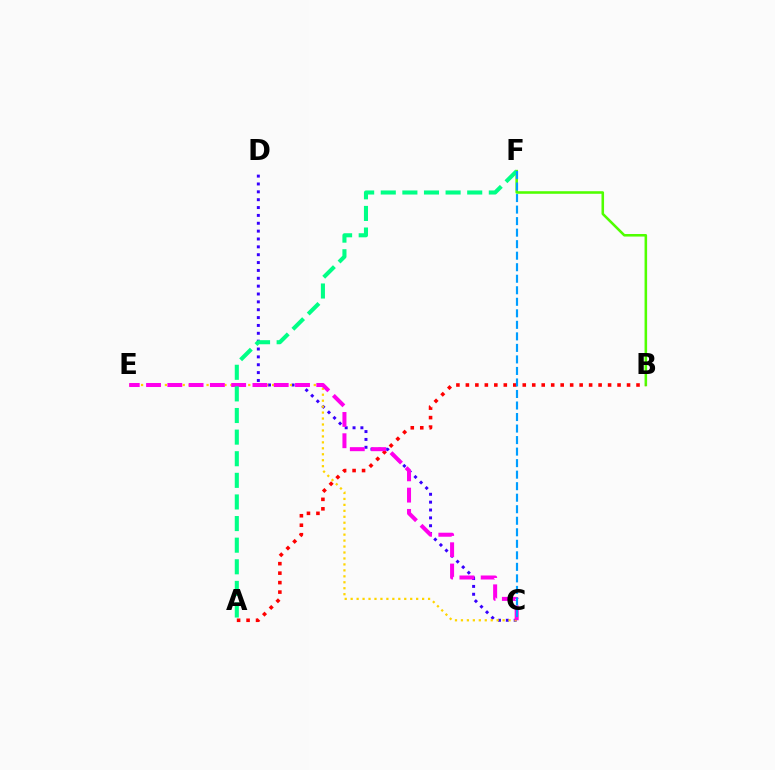{('B', 'F'): [{'color': '#4fff00', 'line_style': 'solid', 'thickness': 1.85}], ('C', 'D'): [{'color': '#3700ff', 'line_style': 'dotted', 'thickness': 2.14}], ('C', 'E'): [{'color': '#ffd500', 'line_style': 'dotted', 'thickness': 1.62}, {'color': '#ff00ed', 'line_style': 'dashed', 'thickness': 2.89}], ('A', 'B'): [{'color': '#ff0000', 'line_style': 'dotted', 'thickness': 2.58}], ('A', 'F'): [{'color': '#00ff86', 'line_style': 'dashed', 'thickness': 2.94}], ('C', 'F'): [{'color': '#009eff', 'line_style': 'dashed', 'thickness': 1.57}]}